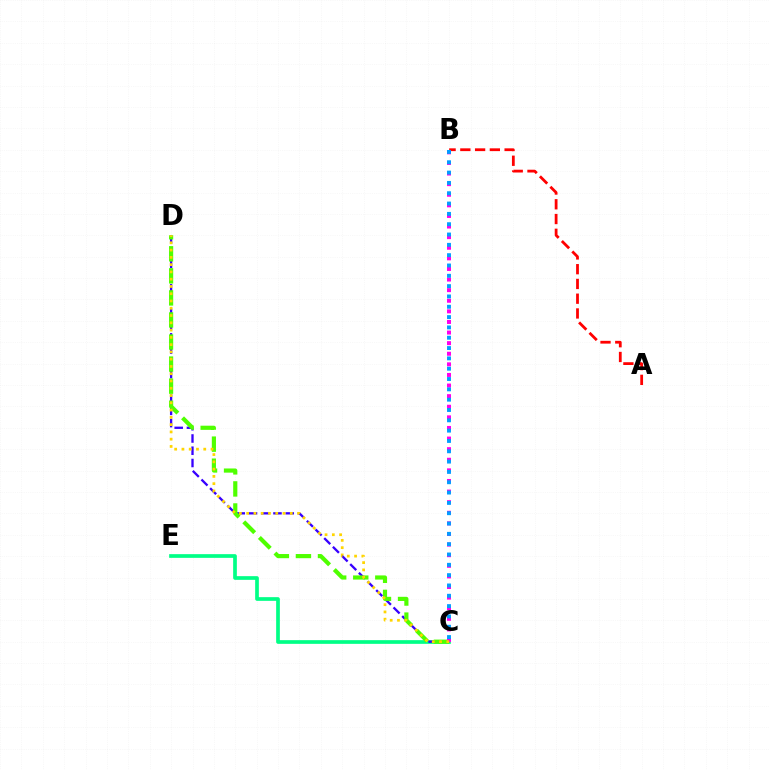{('C', 'E'): [{'color': '#00ff86', 'line_style': 'solid', 'thickness': 2.66}], ('A', 'B'): [{'color': '#ff0000', 'line_style': 'dashed', 'thickness': 2.0}], ('C', 'D'): [{'color': '#3700ff', 'line_style': 'dashed', 'thickness': 1.66}, {'color': '#4fff00', 'line_style': 'dashed', 'thickness': 3.0}, {'color': '#ffd500', 'line_style': 'dotted', 'thickness': 1.98}], ('B', 'C'): [{'color': '#ff00ed', 'line_style': 'dotted', 'thickness': 2.88}, {'color': '#009eff', 'line_style': 'dotted', 'thickness': 2.8}]}